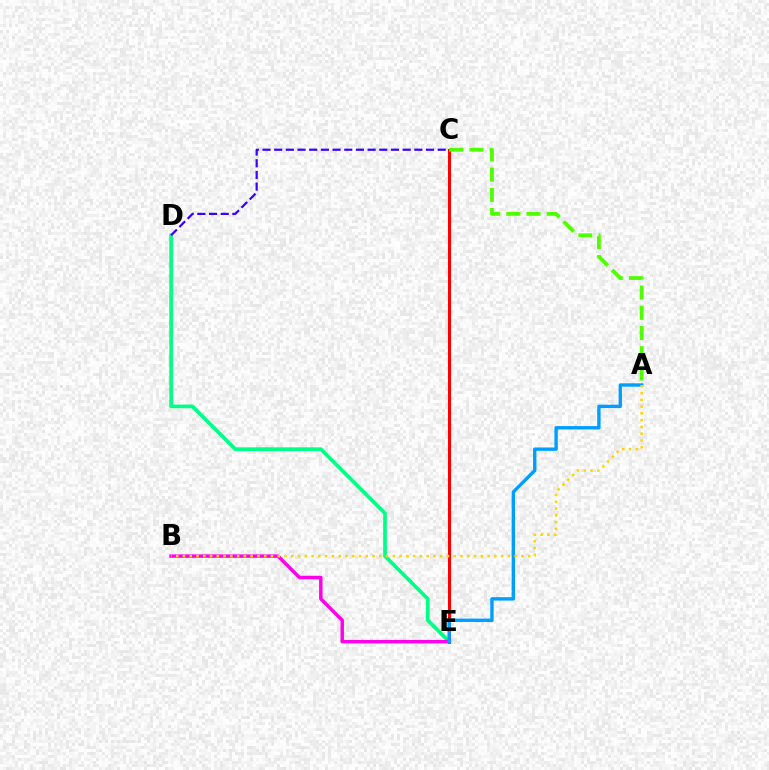{('C', 'E'): [{'color': '#ff0000', 'line_style': 'solid', 'thickness': 2.21}], ('D', 'E'): [{'color': '#00ff86', 'line_style': 'solid', 'thickness': 2.65}], ('A', 'C'): [{'color': '#4fff00', 'line_style': 'dashed', 'thickness': 2.75}], ('C', 'D'): [{'color': '#3700ff', 'line_style': 'dashed', 'thickness': 1.59}], ('B', 'E'): [{'color': '#ff00ed', 'line_style': 'solid', 'thickness': 2.49}], ('A', 'E'): [{'color': '#009eff', 'line_style': 'solid', 'thickness': 2.43}], ('A', 'B'): [{'color': '#ffd500', 'line_style': 'dotted', 'thickness': 1.84}]}